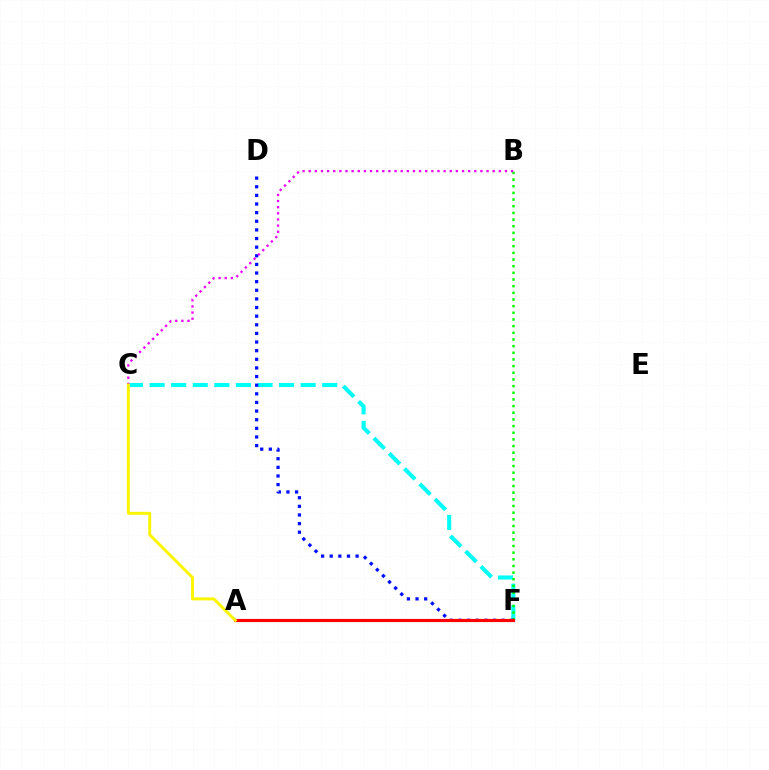{('C', 'F'): [{'color': '#00fff6', 'line_style': 'dashed', 'thickness': 2.93}], ('B', 'F'): [{'color': '#08ff00', 'line_style': 'dotted', 'thickness': 1.81}], ('D', 'F'): [{'color': '#0010ff', 'line_style': 'dotted', 'thickness': 2.34}], ('B', 'C'): [{'color': '#ee00ff', 'line_style': 'dotted', 'thickness': 1.67}], ('A', 'F'): [{'color': '#ff0000', 'line_style': 'solid', 'thickness': 2.28}], ('A', 'C'): [{'color': '#fcf500', 'line_style': 'solid', 'thickness': 2.14}]}